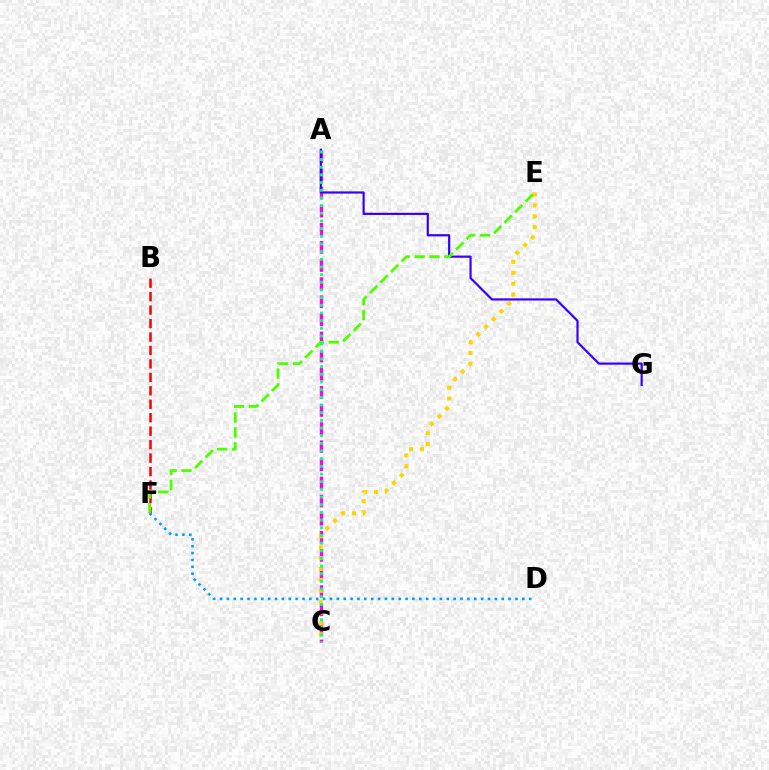{('A', 'C'): [{'color': '#ff00ed', 'line_style': 'dashed', 'thickness': 2.46}, {'color': '#00ff86', 'line_style': 'dotted', 'thickness': 2.08}], ('B', 'F'): [{'color': '#ff0000', 'line_style': 'dashed', 'thickness': 1.83}], ('C', 'E'): [{'color': '#ffd500', 'line_style': 'dotted', 'thickness': 2.96}], ('A', 'G'): [{'color': '#3700ff', 'line_style': 'solid', 'thickness': 1.58}], ('E', 'F'): [{'color': '#4fff00', 'line_style': 'dashed', 'thickness': 2.02}], ('D', 'F'): [{'color': '#009eff', 'line_style': 'dotted', 'thickness': 1.87}]}